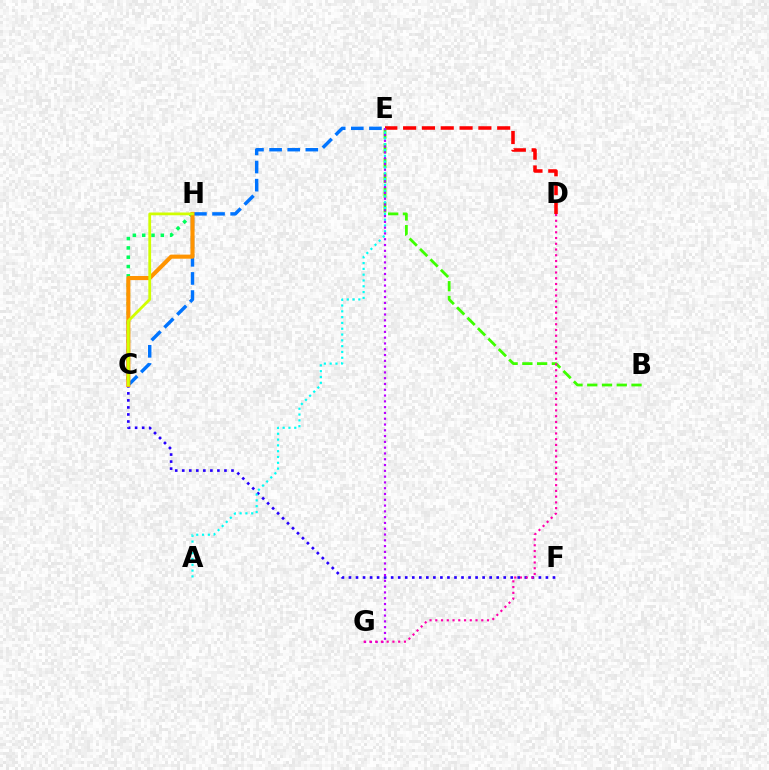{('D', 'E'): [{'color': '#ff0000', 'line_style': 'dashed', 'thickness': 2.56}], ('C', 'H'): [{'color': '#00ff5c', 'line_style': 'dotted', 'thickness': 2.53}, {'color': '#ff9400', 'line_style': 'solid', 'thickness': 2.96}, {'color': '#d1ff00', 'line_style': 'solid', 'thickness': 2.0}], ('B', 'E'): [{'color': '#3dff00', 'line_style': 'dashed', 'thickness': 2.0}], ('C', 'F'): [{'color': '#2500ff', 'line_style': 'dotted', 'thickness': 1.91}], ('A', 'E'): [{'color': '#00fff6', 'line_style': 'dotted', 'thickness': 1.58}], ('C', 'E'): [{'color': '#0074ff', 'line_style': 'dashed', 'thickness': 2.46}], ('E', 'G'): [{'color': '#b900ff', 'line_style': 'dotted', 'thickness': 1.57}], ('D', 'G'): [{'color': '#ff00ac', 'line_style': 'dotted', 'thickness': 1.56}]}